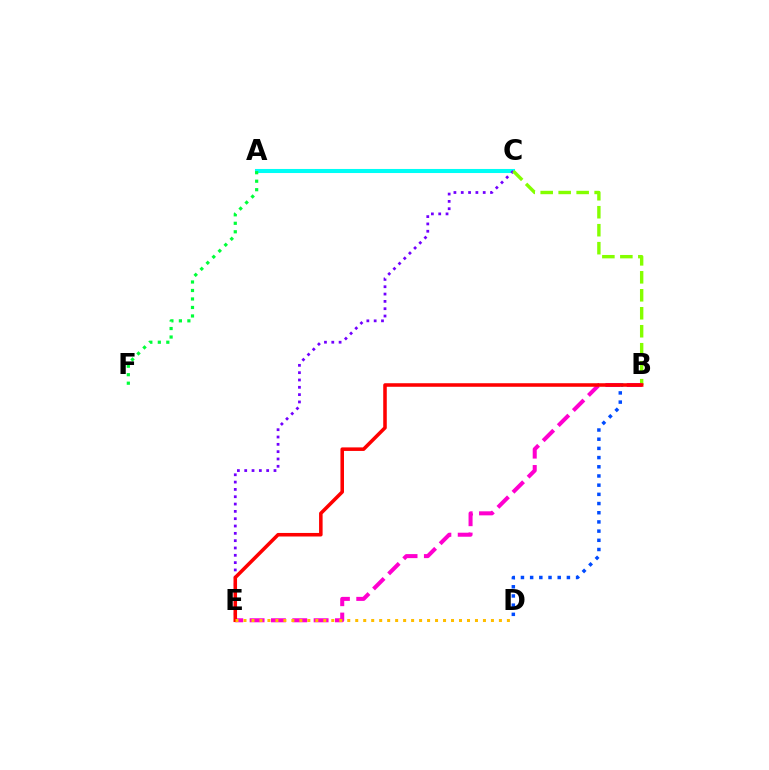{('A', 'C'): [{'color': '#00fff6', 'line_style': 'solid', 'thickness': 2.92}], ('C', 'E'): [{'color': '#7200ff', 'line_style': 'dotted', 'thickness': 1.99}], ('B', 'D'): [{'color': '#004bff', 'line_style': 'dotted', 'thickness': 2.5}], ('B', 'C'): [{'color': '#84ff00', 'line_style': 'dashed', 'thickness': 2.44}], ('A', 'F'): [{'color': '#00ff39', 'line_style': 'dotted', 'thickness': 2.31}], ('B', 'E'): [{'color': '#ff00cf', 'line_style': 'dashed', 'thickness': 2.9}, {'color': '#ff0000', 'line_style': 'solid', 'thickness': 2.55}], ('D', 'E'): [{'color': '#ffbd00', 'line_style': 'dotted', 'thickness': 2.17}]}